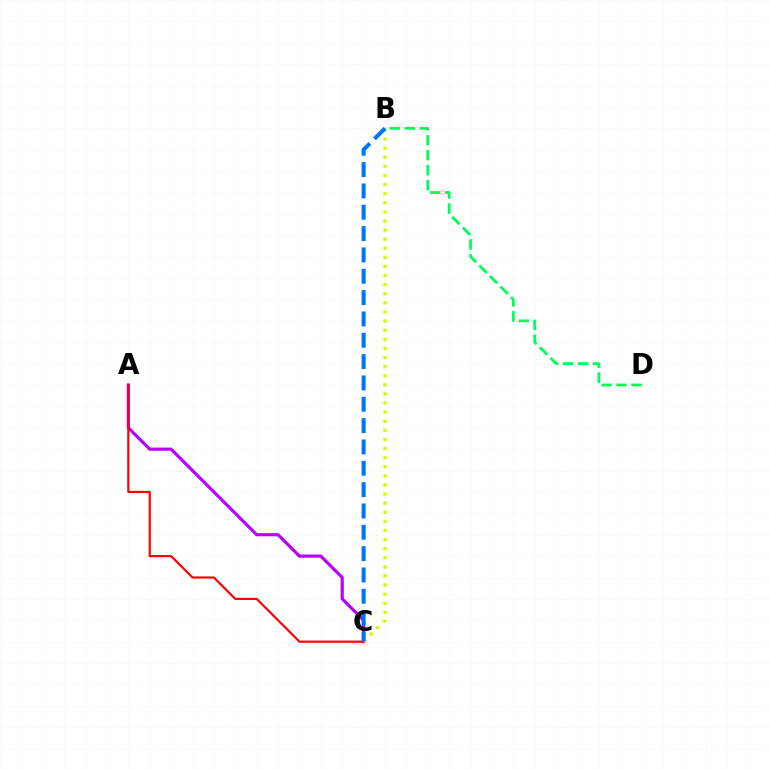{('A', 'C'): [{'color': '#b900ff', 'line_style': 'solid', 'thickness': 2.29}, {'color': '#ff0000', 'line_style': 'solid', 'thickness': 1.57}], ('B', 'C'): [{'color': '#d1ff00', 'line_style': 'dotted', 'thickness': 2.47}, {'color': '#0074ff', 'line_style': 'dashed', 'thickness': 2.9}], ('B', 'D'): [{'color': '#00ff5c', 'line_style': 'dashed', 'thickness': 2.03}]}